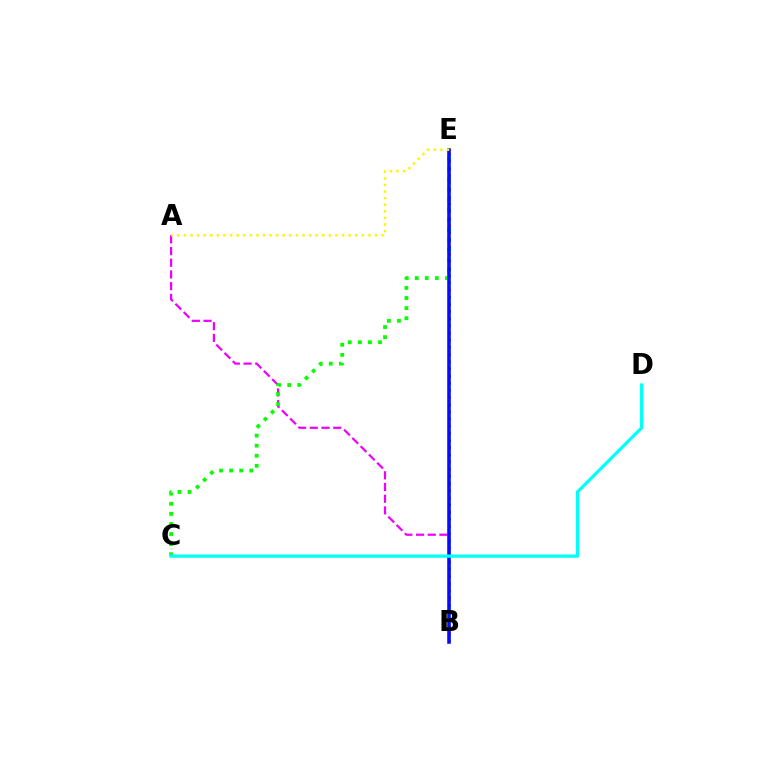{('A', 'B'): [{'color': '#ee00ff', 'line_style': 'dashed', 'thickness': 1.59}], ('C', 'E'): [{'color': '#08ff00', 'line_style': 'dotted', 'thickness': 2.74}], ('B', 'E'): [{'color': '#ff0000', 'line_style': 'dotted', 'thickness': 1.95}, {'color': '#0010ff', 'line_style': 'solid', 'thickness': 2.59}], ('C', 'D'): [{'color': '#00fff6', 'line_style': 'solid', 'thickness': 2.35}], ('A', 'E'): [{'color': '#fcf500', 'line_style': 'dotted', 'thickness': 1.79}]}